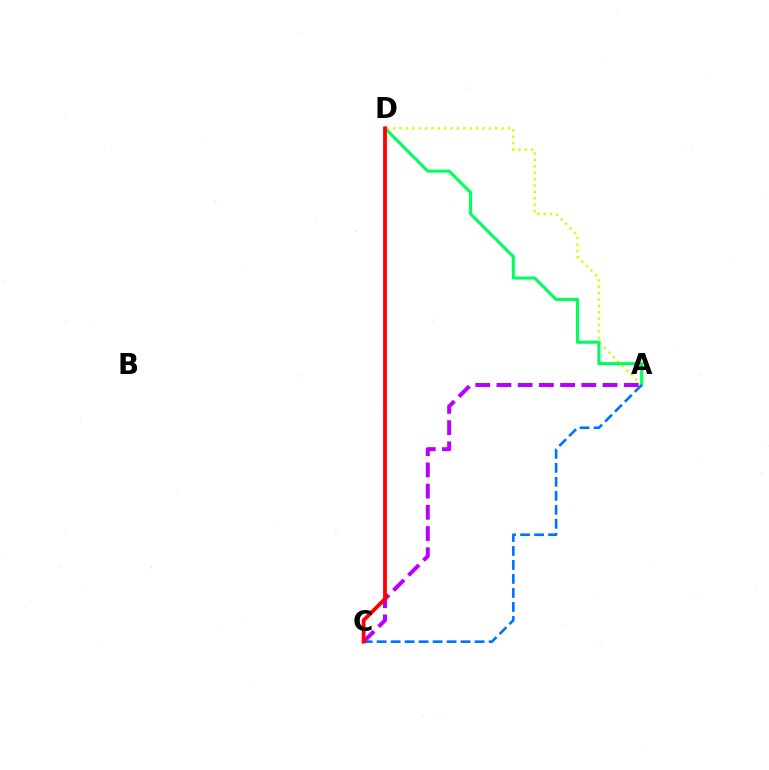{('A', 'D'): [{'color': '#d1ff00', 'line_style': 'dotted', 'thickness': 1.73}, {'color': '#00ff5c', 'line_style': 'solid', 'thickness': 2.22}], ('A', 'C'): [{'color': '#0074ff', 'line_style': 'dashed', 'thickness': 1.9}, {'color': '#b900ff', 'line_style': 'dashed', 'thickness': 2.88}], ('C', 'D'): [{'color': '#ff0000', 'line_style': 'solid', 'thickness': 2.75}]}